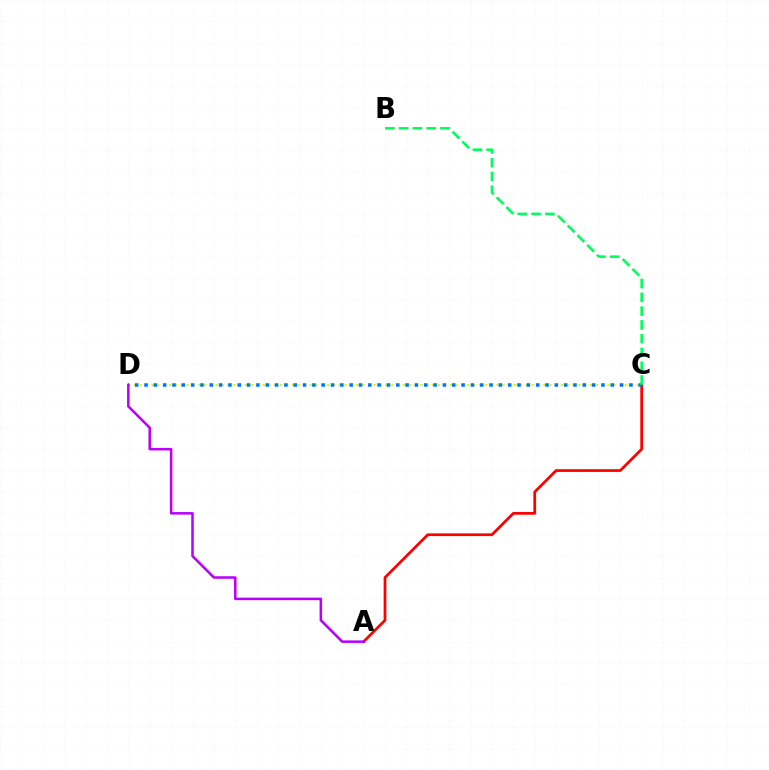{('C', 'D'): [{'color': '#d1ff00', 'line_style': 'dotted', 'thickness': 1.59}, {'color': '#0074ff', 'line_style': 'dotted', 'thickness': 2.53}], ('A', 'C'): [{'color': '#ff0000', 'line_style': 'solid', 'thickness': 1.97}], ('B', 'C'): [{'color': '#00ff5c', 'line_style': 'dashed', 'thickness': 1.87}], ('A', 'D'): [{'color': '#b900ff', 'line_style': 'solid', 'thickness': 1.83}]}